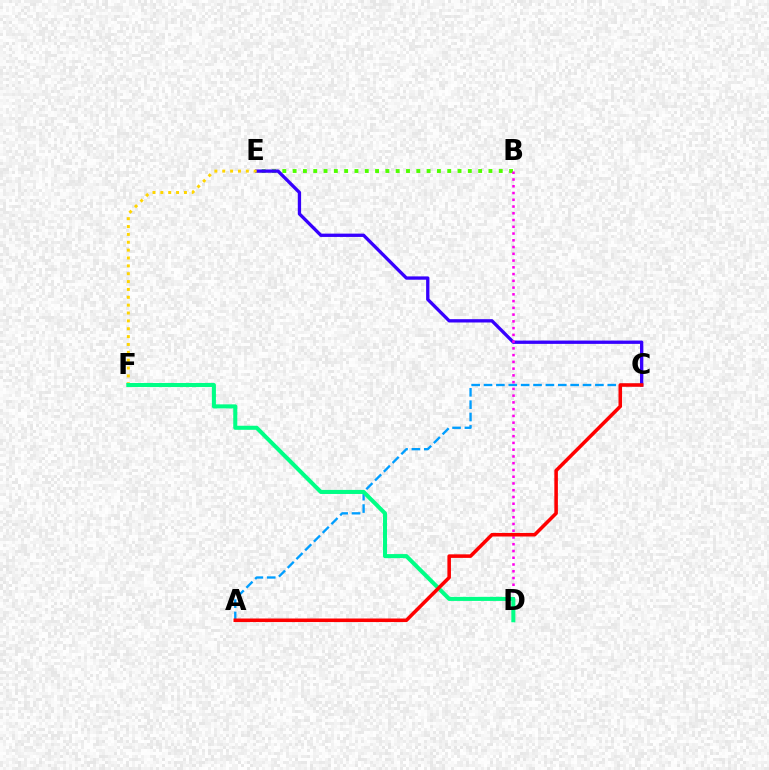{('B', 'E'): [{'color': '#4fff00', 'line_style': 'dotted', 'thickness': 2.8}], ('C', 'E'): [{'color': '#3700ff', 'line_style': 'solid', 'thickness': 2.39}], ('A', 'C'): [{'color': '#009eff', 'line_style': 'dashed', 'thickness': 1.68}, {'color': '#ff0000', 'line_style': 'solid', 'thickness': 2.55}], ('E', 'F'): [{'color': '#ffd500', 'line_style': 'dotted', 'thickness': 2.14}], ('B', 'D'): [{'color': '#ff00ed', 'line_style': 'dotted', 'thickness': 1.83}], ('D', 'F'): [{'color': '#00ff86', 'line_style': 'solid', 'thickness': 2.92}]}